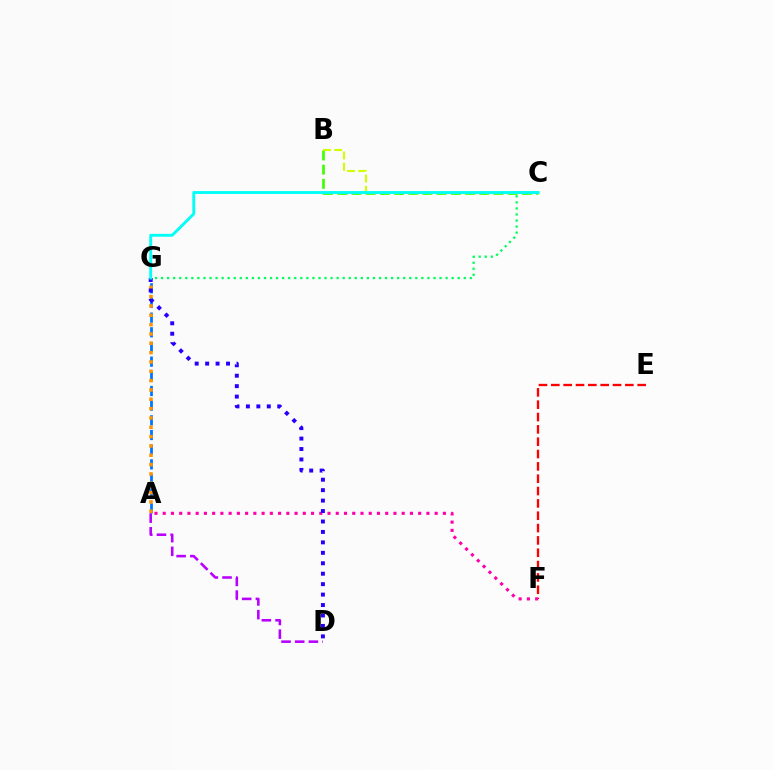{('E', 'F'): [{'color': '#ff0000', 'line_style': 'dashed', 'thickness': 1.68}], ('A', 'G'): [{'color': '#0074ff', 'line_style': 'dashed', 'thickness': 1.99}, {'color': '#ff9400', 'line_style': 'dotted', 'thickness': 2.54}], ('A', 'D'): [{'color': '#b900ff', 'line_style': 'dashed', 'thickness': 1.86}], ('B', 'C'): [{'color': '#3dff00', 'line_style': 'dashed', 'thickness': 1.93}, {'color': '#d1ff00', 'line_style': 'dashed', 'thickness': 1.53}], ('A', 'F'): [{'color': '#ff00ac', 'line_style': 'dotted', 'thickness': 2.24}], ('C', 'G'): [{'color': '#00ff5c', 'line_style': 'dotted', 'thickness': 1.64}, {'color': '#00fff6', 'line_style': 'solid', 'thickness': 2.07}], ('D', 'G'): [{'color': '#2500ff', 'line_style': 'dotted', 'thickness': 2.84}]}